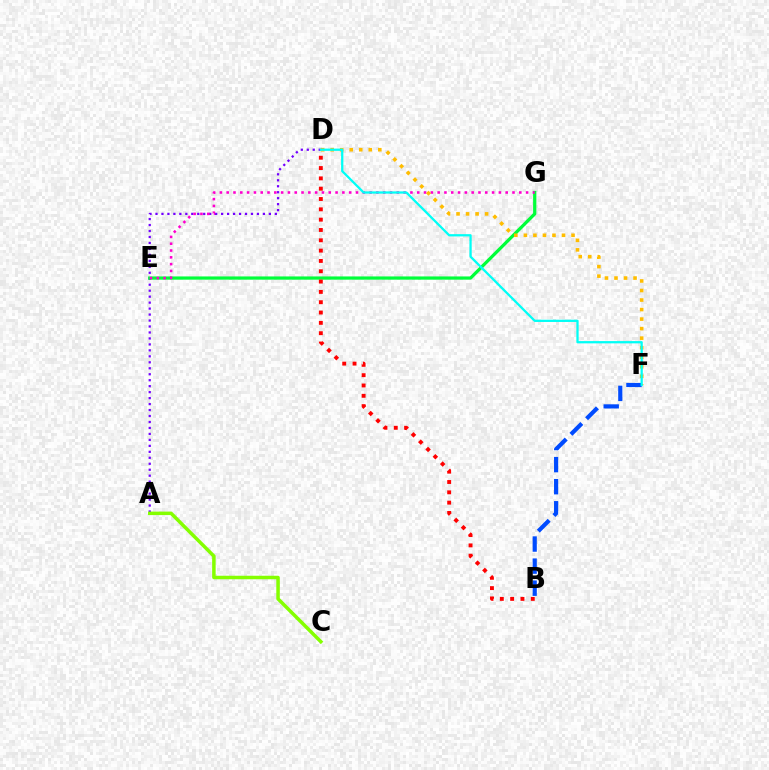{('A', 'D'): [{'color': '#7200ff', 'line_style': 'dotted', 'thickness': 1.62}], ('E', 'G'): [{'color': '#00ff39', 'line_style': 'solid', 'thickness': 2.33}, {'color': '#ff00cf', 'line_style': 'dotted', 'thickness': 1.85}], ('B', 'D'): [{'color': '#ff0000', 'line_style': 'dotted', 'thickness': 2.8}], ('D', 'F'): [{'color': '#ffbd00', 'line_style': 'dotted', 'thickness': 2.59}, {'color': '#00fff6', 'line_style': 'solid', 'thickness': 1.63}], ('B', 'F'): [{'color': '#004bff', 'line_style': 'dashed', 'thickness': 3.0}], ('A', 'C'): [{'color': '#84ff00', 'line_style': 'solid', 'thickness': 2.52}]}